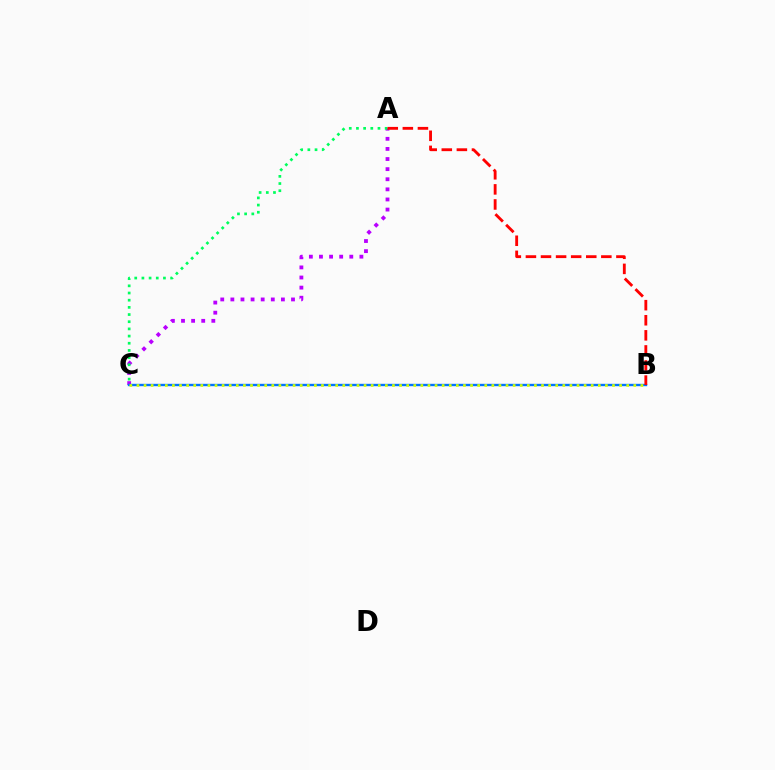{('A', 'C'): [{'color': '#b900ff', 'line_style': 'dotted', 'thickness': 2.75}, {'color': '#00ff5c', 'line_style': 'dotted', 'thickness': 1.95}], ('B', 'C'): [{'color': '#0074ff', 'line_style': 'solid', 'thickness': 1.71}, {'color': '#d1ff00', 'line_style': 'dotted', 'thickness': 1.93}], ('A', 'B'): [{'color': '#ff0000', 'line_style': 'dashed', 'thickness': 2.05}]}